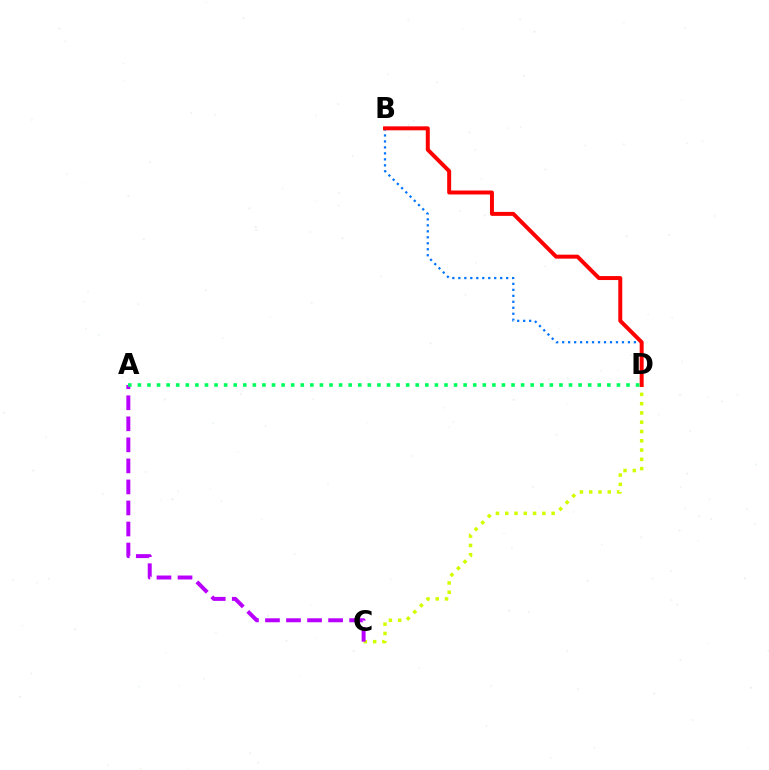{('C', 'D'): [{'color': '#d1ff00', 'line_style': 'dotted', 'thickness': 2.52}], ('A', 'C'): [{'color': '#b900ff', 'line_style': 'dashed', 'thickness': 2.86}], ('B', 'D'): [{'color': '#0074ff', 'line_style': 'dotted', 'thickness': 1.62}, {'color': '#ff0000', 'line_style': 'solid', 'thickness': 2.85}], ('A', 'D'): [{'color': '#00ff5c', 'line_style': 'dotted', 'thickness': 2.6}]}